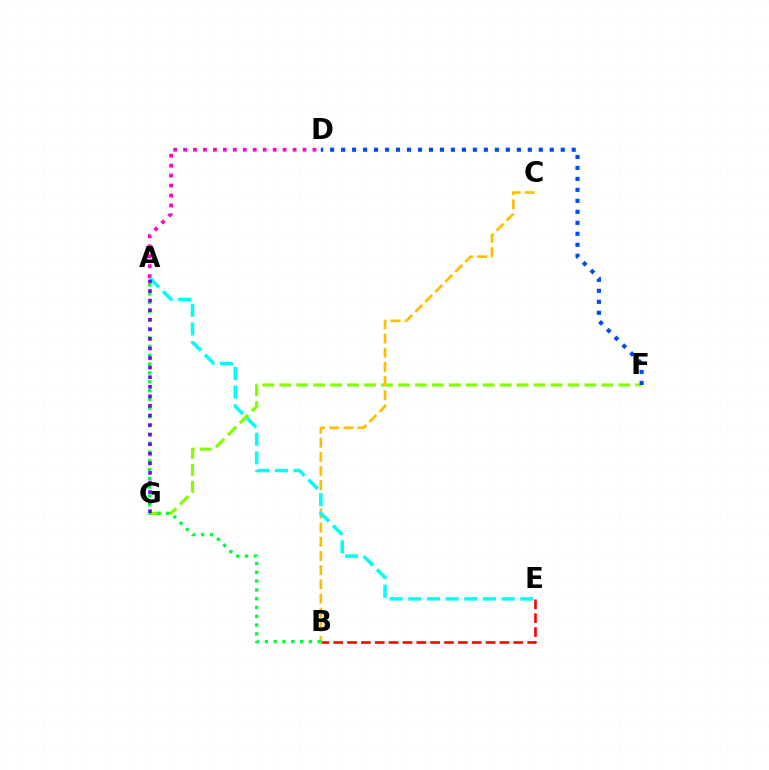{('B', 'E'): [{'color': '#ff0000', 'line_style': 'dashed', 'thickness': 1.88}], ('F', 'G'): [{'color': '#84ff00', 'line_style': 'dashed', 'thickness': 2.3}], ('B', 'C'): [{'color': '#ffbd00', 'line_style': 'dashed', 'thickness': 1.92}], ('A', 'B'): [{'color': '#00ff39', 'line_style': 'dotted', 'thickness': 2.39}], ('D', 'F'): [{'color': '#004bff', 'line_style': 'dotted', 'thickness': 2.98}], ('A', 'D'): [{'color': '#ff00cf', 'line_style': 'dotted', 'thickness': 2.7}], ('A', 'E'): [{'color': '#00fff6', 'line_style': 'dashed', 'thickness': 2.54}], ('A', 'G'): [{'color': '#7200ff', 'line_style': 'dotted', 'thickness': 2.6}]}